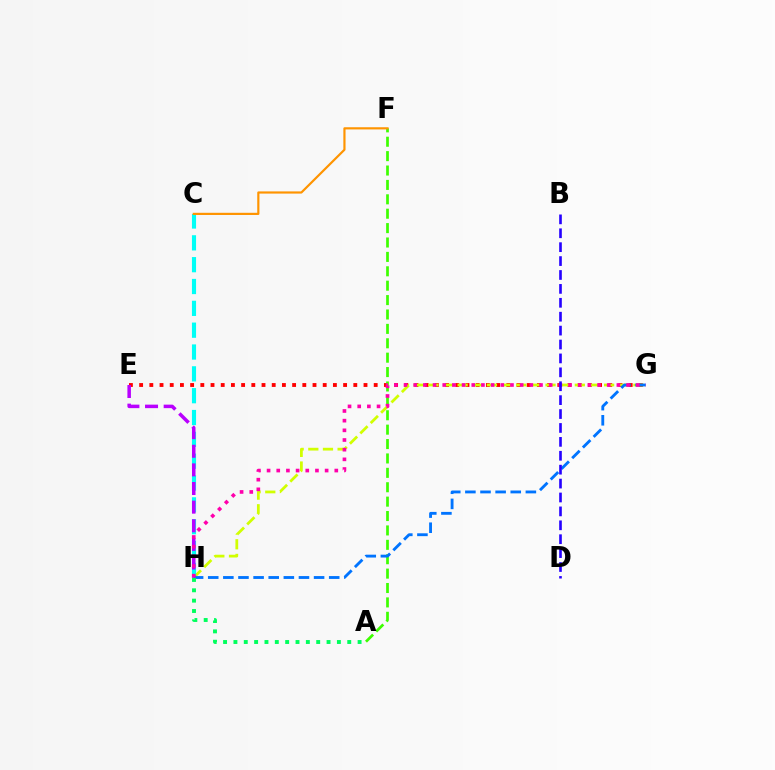{('E', 'G'): [{'color': '#ff0000', 'line_style': 'dotted', 'thickness': 2.77}], ('G', 'H'): [{'color': '#d1ff00', 'line_style': 'dashed', 'thickness': 1.99}, {'color': '#0074ff', 'line_style': 'dashed', 'thickness': 2.05}, {'color': '#ff00ac', 'line_style': 'dotted', 'thickness': 2.63}], ('C', 'H'): [{'color': '#00fff6', 'line_style': 'dashed', 'thickness': 2.97}], ('E', 'H'): [{'color': '#b900ff', 'line_style': 'dashed', 'thickness': 2.53}], ('A', 'F'): [{'color': '#3dff00', 'line_style': 'dashed', 'thickness': 1.96}], ('C', 'F'): [{'color': '#ff9400', 'line_style': 'solid', 'thickness': 1.57}], ('B', 'D'): [{'color': '#2500ff', 'line_style': 'dashed', 'thickness': 1.89}], ('A', 'H'): [{'color': '#00ff5c', 'line_style': 'dotted', 'thickness': 2.81}]}